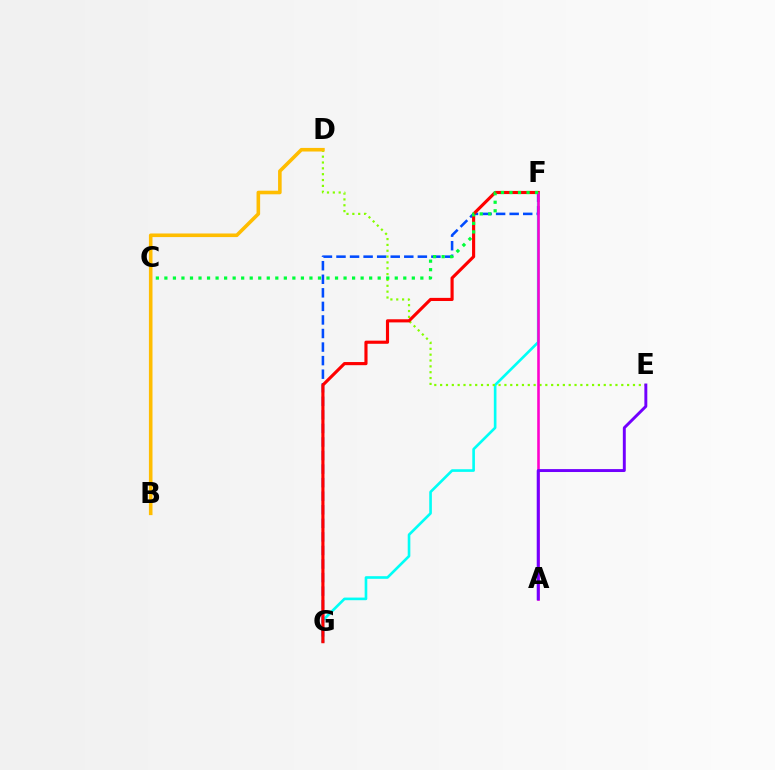{('F', 'G'): [{'color': '#00fff6', 'line_style': 'solid', 'thickness': 1.9}, {'color': '#004bff', 'line_style': 'dashed', 'thickness': 1.84}, {'color': '#ff0000', 'line_style': 'solid', 'thickness': 2.26}], ('D', 'E'): [{'color': '#84ff00', 'line_style': 'dotted', 'thickness': 1.59}], ('A', 'F'): [{'color': '#ff00cf', 'line_style': 'solid', 'thickness': 1.86}], ('A', 'E'): [{'color': '#7200ff', 'line_style': 'solid', 'thickness': 2.11}], ('B', 'D'): [{'color': '#ffbd00', 'line_style': 'solid', 'thickness': 2.59}], ('C', 'F'): [{'color': '#00ff39', 'line_style': 'dotted', 'thickness': 2.32}]}